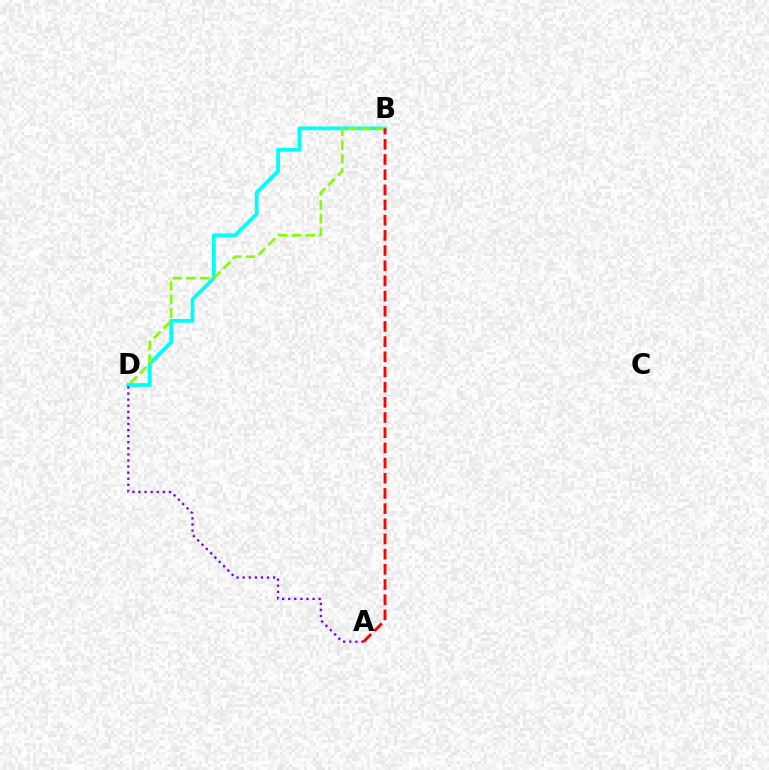{('B', 'D'): [{'color': '#00fff6', 'line_style': 'solid', 'thickness': 2.71}, {'color': '#84ff00', 'line_style': 'dashed', 'thickness': 1.86}], ('A', 'B'): [{'color': '#ff0000', 'line_style': 'dashed', 'thickness': 2.06}], ('A', 'D'): [{'color': '#7200ff', 'line_style': 'dotted', 'thickness': 1.65}]}